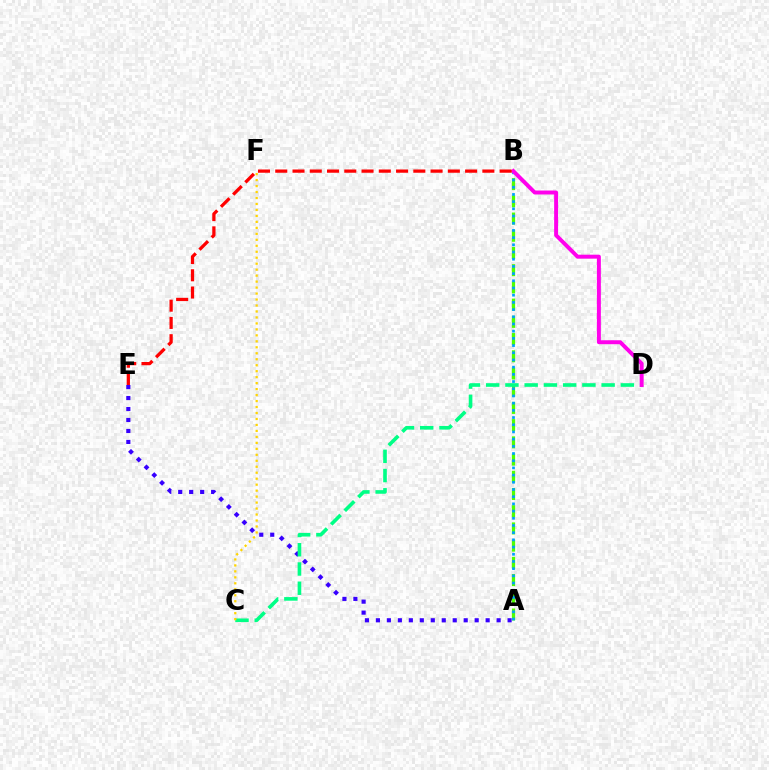{('A', 'B'): [{'color': '#4fff00', 'line_style': 'dashed', 'thickness': 2.34}, {'color': '#009eff', 'line_style': 'dotted', 'thickness': 1.96}], ('A', 'E'): [{'color': '#3700ff', 'line_style': 'dotted', 'thickness': 2.98}], ('C', 'D'): [{'color': '#00ff86', 'line_style': 'dashed', 'thickness': 2.61}], ('B', 'D'): [{'color': '#ff00ed', 'line_style': 'solid', 'thickness': 2.84}], ('B', 'E'): [{'color': '#ff0000', 'line_style': 'dashed', 'thickness': 2.34}], ('C', 'F'): [{'color': '#ffd500', 'line_style': 'dotted', 'thickness': 1.62}]}